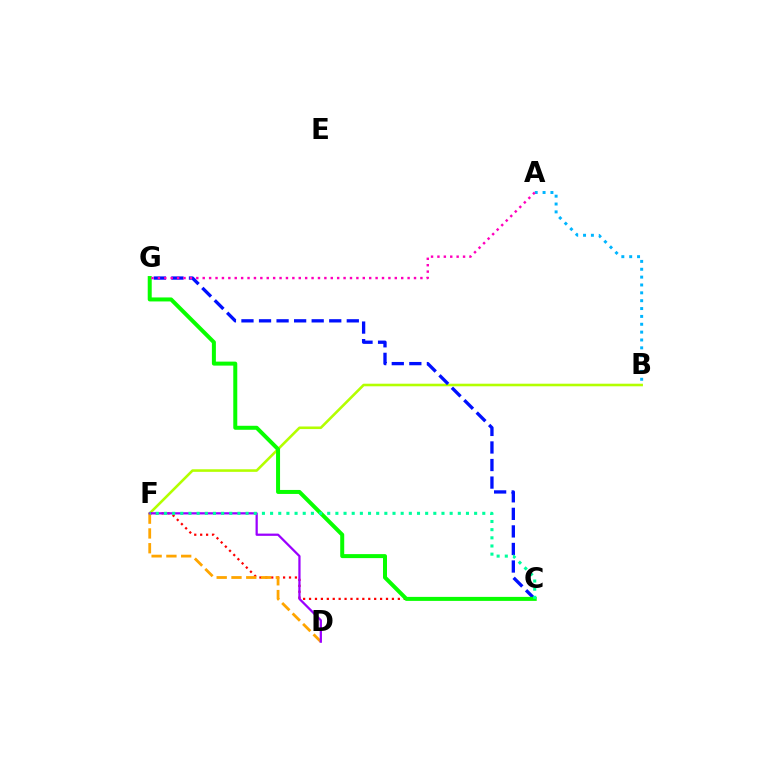{('B', 'F'): [{'color': '#b3ff00', 'line_style': 'solid', 'thickness': 1.86}], ('C', 'G'): [{'color': '#0010ff', 'line_style': 'dashed', 'thickness': 2.38}, {'color': '#08ff00', 'line_style': 'solid', 'thickness': 2.88}], ('C', 'F'): [{'color': '#ff0000', 'line_style': 'dotted', 'thickness': 1.61}, {'color': '#00ff9d', 'line_style': 'dotted', 'thickness': 2.22}], ('D', 'F'): [{'color': '#ffa500', 'line_style': 'dashed', 'thickness': 2.01}, {'color': '#9b00ff', 'line_style': 'solid', 'thickness': 1.62}], ('A', 'B'): [{'color': '#00b5ff', 'line_style': 'dotted', 'thickness': 2.14}], ('A', 'G'): [{'color': '#ff00bd', 'line_style': 'dotted', 'thickness': 1.74}]}